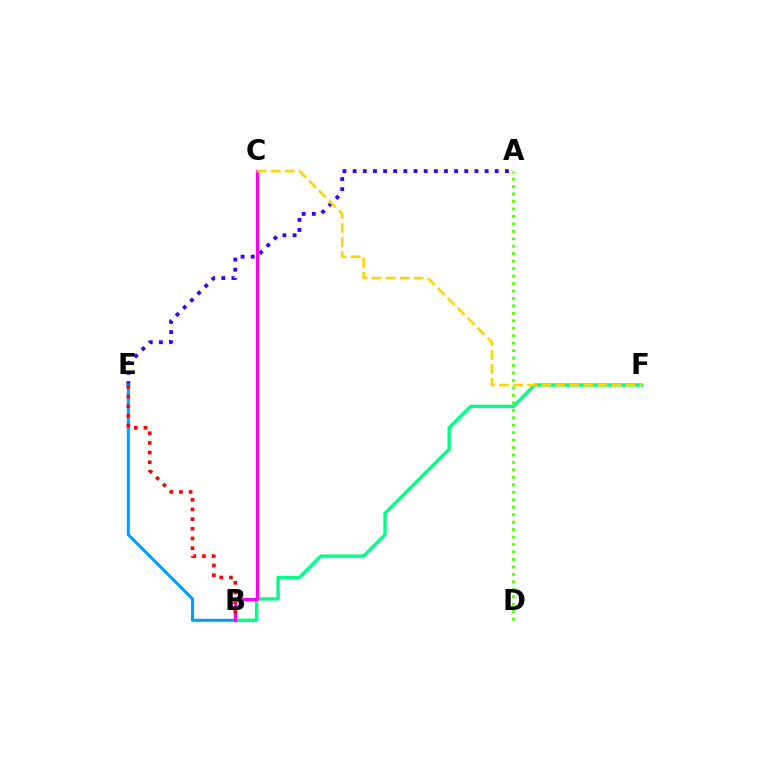{('A', 'E'): [{'color': '#3700ff', 'line_style': 'dotted', 'thickness': 2.76}], ('B', 'E'): [{'color': '#009eff', 'line_style': 'solid', 'thickness': 2.19}, {'color': '#ff0000', 'line_style': 'dotted', 'thickness': 2.63}], ('B', 'F'): [{'color': '#00ff86', 'line_style': 'solid', 'thickness': 2.41}], ('B', 'C'): [{'color': '#ff00ed', 'line_style': 'solid', 'thickness': 2.28}], ('A', 'D'): [{'color': '#4fff00', 'line_style': 'dotted', 'thickness': 2.03}], ('C', 'F'): [{'color': '#ffd500', 'line_style': 'dashed', 'thickness': 1.91}]}